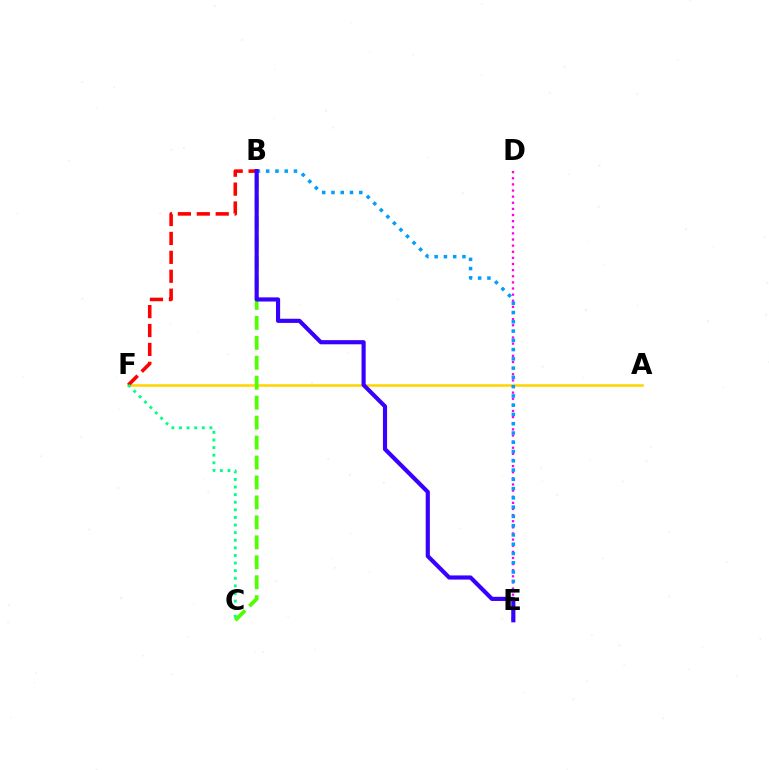{('A', 'F'): [{'color': '#ffd500', 'line_style': 'solid', 'thickness': 1.82}], ('D', 'E'): [{'color': '#ff00ed', 'line_style': 'dotted', 'thickness': 1.66}], ('B', 'C'): [{'color': '#4fff00', 'line_style': 'dashed', 'thickness': 2.71}], ('B', 'E'): [{'color': '#009eff', 'line_style': 'dotted', 'thickness': 2.52}, {'color': '#3700ff', 'line_style': 'solid', 'thickness': 2.98}], ('B', 'F'): [{'color': '#ff0000', 'line_style': 'dashed', 'thickness': 2.57}], ('C', 'F'): [{'color': '#00ff86', 'line_style': 'dotted', 'thickness': 2.07}]}